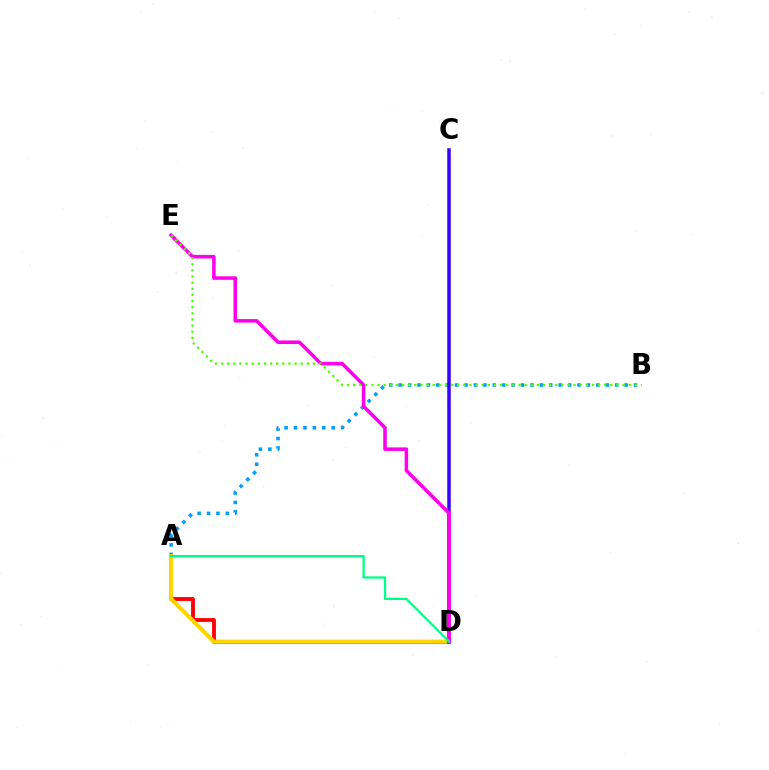{('A', 'B'): [{'color': '#009eff', 'line_style': 'dotted', 'thickness': 2.56}], ('A', 'D'): [{'color': '#ff0000', 'line_style': 'solid', 'thickness': 2.76}, {'color': '#ffd500', 'line_style': 'solid', 'thickness': 2.94}, {'color': '#00ff86', 'line_style': 'solid', 'thickness': 1.64}], ('C', 'D'): [{'color': '#3700ff', 'line_style': 'solid', 'thickness': 2.53}], ('D', 'E'): [{'color': '#ff00ed', 'line_style': 'solid', 'thickness': 2.55}], ('B', 'E'): [{'color': '#4fff00', 'line_style': 'dotted', 'thickness': 1.66}]}